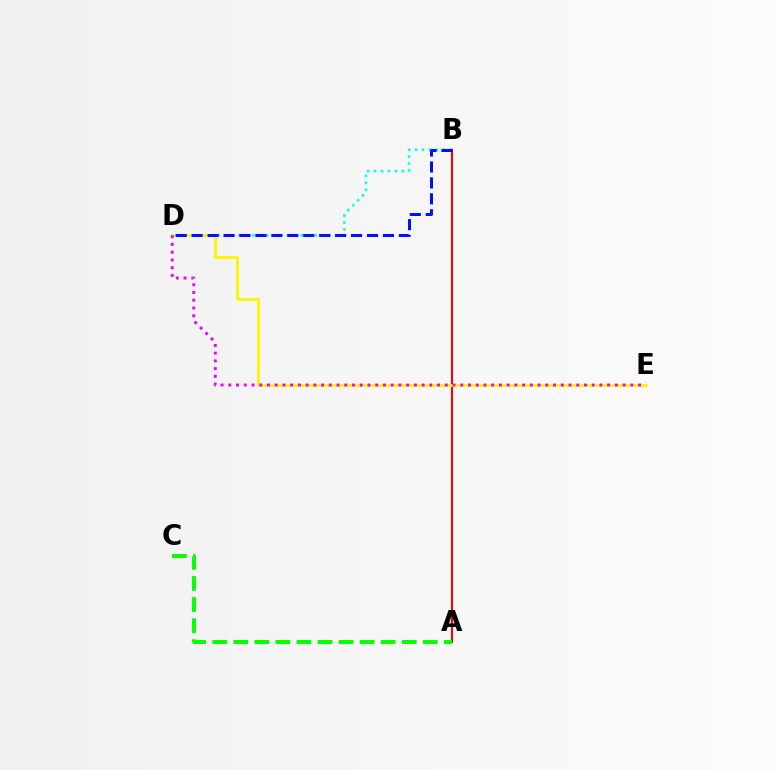{('B', 'D'): [{'color': '#00fff6', 'line_style': 'dotted', 'thickness': 1.88}, {'color': '#0010ff', 'line_style': 'dashed', 'thickness': 2.17}], ('A', 'B'): [{'color': '#ff0000', 'line_style': 'solid', 'thickness': 1.5}], ('D', 'E'): [{'color': '#fcf500', 'line_style': 'solid', 'thickness': 2.0}, {'color': '#ee00ff', 'line_style': 'dotted', 'thickness': 2.1}], ('A', 'C'): [{'color': '#08ff00', 'line_style': 'dashed', 'thickness': 2.86}]}